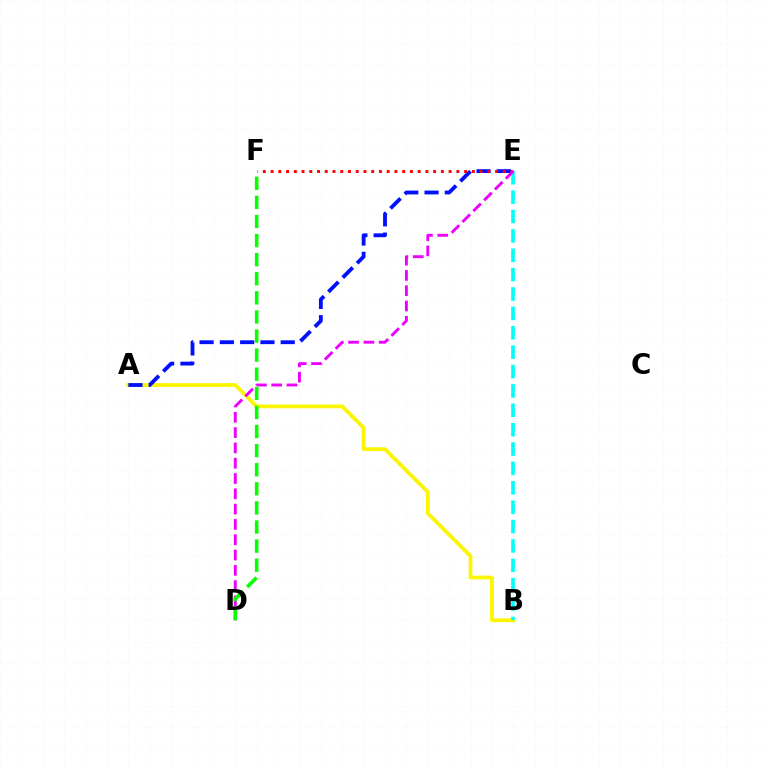{('A', 'B'): [{'color': '#fcf500', 'line_style': 'solid', 'thickness': 2.7}], ('A', 'E'): [{'color': '#0010ff', 'line_style': 'dashed', 'thickness': 2.76}], ('B', 'E'): [{'color': '#00fff6', 'line_style': 'dashed', 'thickness': 2.63}], ('E', 'F'): [{'color': '#ff0000', 'line_style': 'dotted', 'thickness': 2.1}], ('D', 'E'): [{'color': '#ee00ff', 'line_style': 'dashed', 'thickness': 2.08}], ('D', 'F'): [{'color': '#08ff00', 'line_style': 'dashed', 'thickness': 2.59}]}